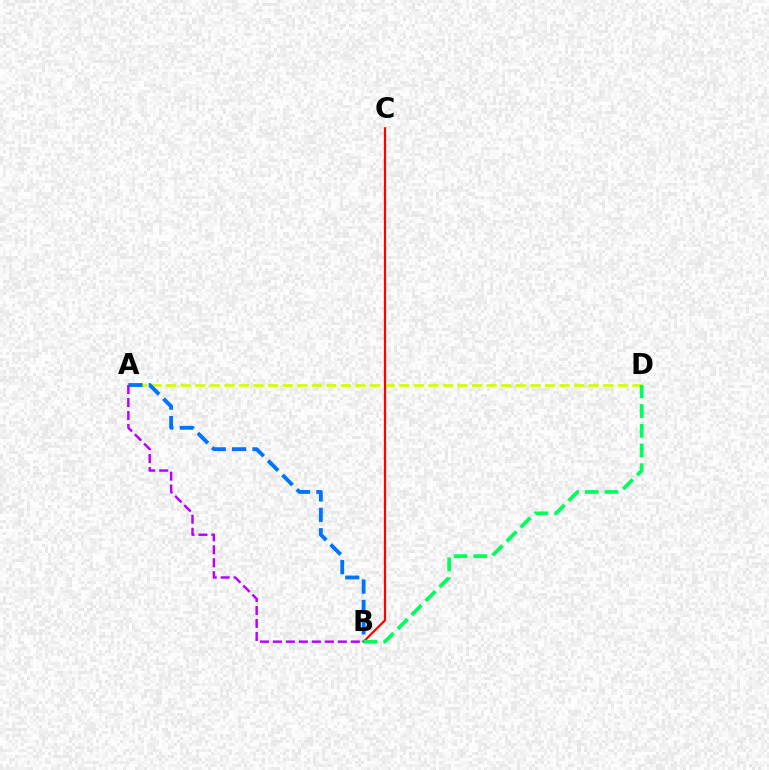{('A', 'D'): [{'color': '#d1ff00', 'line_style': 'dashed', 'thickness': 1.98}], ('B', 'C'): [{'color': '#ff0000', 'line_style': 'solid', 'thickness': 1.58}], ('A', 'B'): [{'color': '#0074ff', 'line_style': 'dashed', 'thickness': 2.77}, {'color': '#b900ff', 'line_style': 'dashed', 'thickness': 1.76}], ('B', 'D'): [{'color': '#00ff5c', 'line_style': 'dashed', 'thickness': 2.68}]}